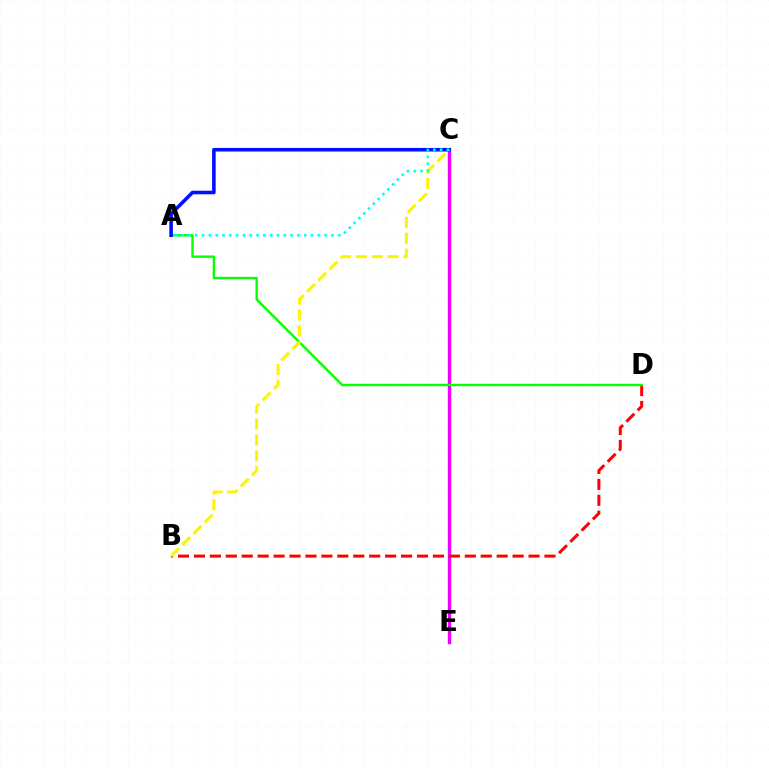{('C', 'E'): [{'color': '#ee00ff', 'line_style': 'solid', 'thickness': 2.43}], ('B', 'D'): [{'color': '#ff0000', 'line_style': 'dashed', 'thickness': 2.16}], ('A', 'D'): [{'color': '#08ff00', 'line_style': 'solid', 'thickness': 1.72}], ('A', 'C'): [{'color': '#0010ff', 'line_style': 'solid', 'thickness': 2.57}, {'color': '#00fff6', 'line_style': 'dotted', 'thickness': 1.85}], ('B', 'C'): [{'color': '#fcf500', 'line_style': 'dashed', 'thickness': 2.15}]}